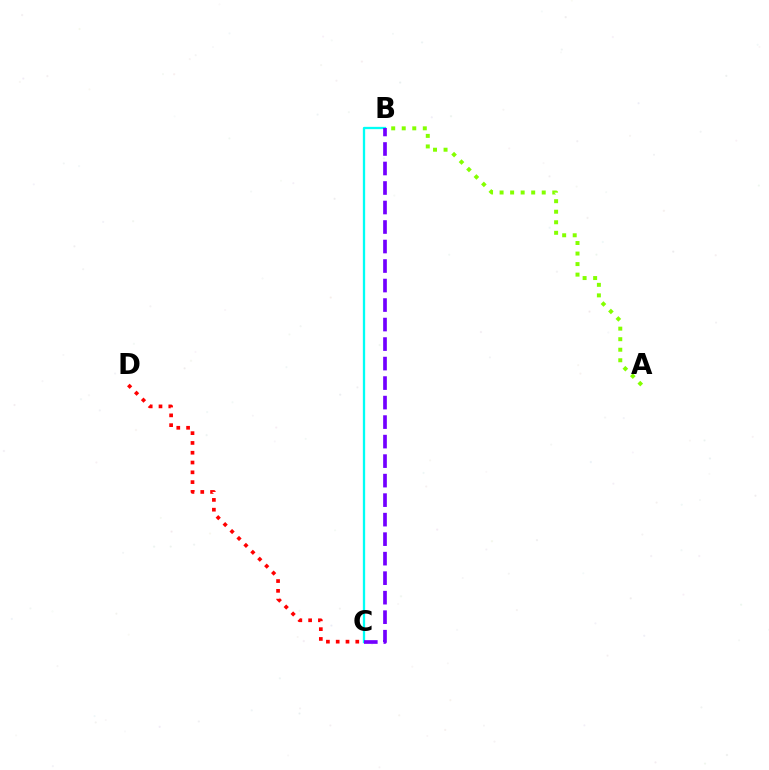{('A', 'B'): [{'color': '#84ff00', 'line_style': 'dotted', 'thickness': 2.86}], ('B', 'C'): [{'color': '#00fff6', 'line_style': 'solid', 'thickness': 1.66}, {'color': '#7200ff', 'line_style': 'dashed', 'thickness': 2.65}], ('C', 'D'): [{'color': '#ff0000', 'line_style': 'dotted', 'thickness': 2.66}]}